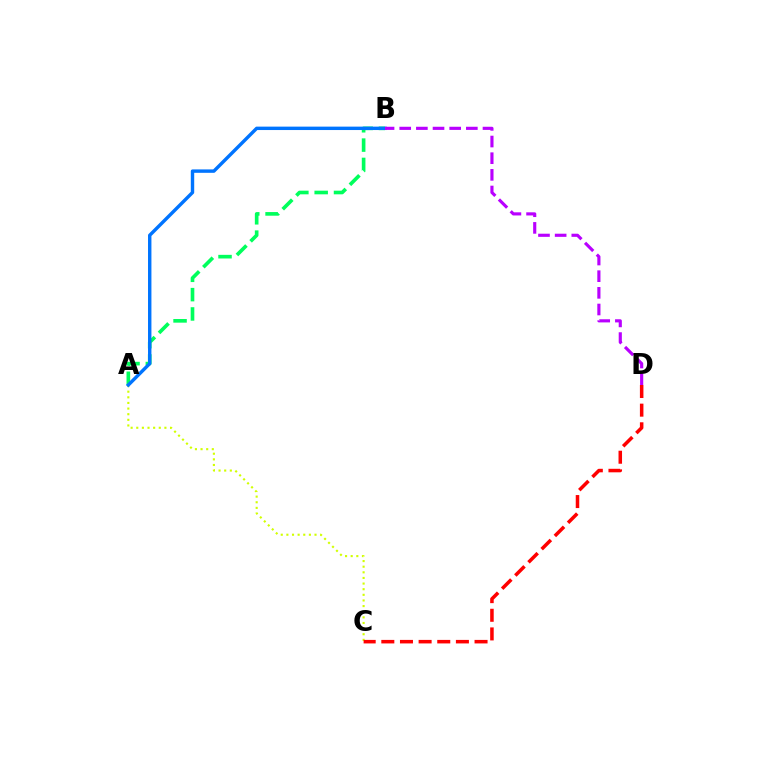{('A', 'B'): [{'color': '#00ff5c', 'line_style': 'dashed', 'thickness': 2.63}, {'color': '#0074ff', 'line_style': 'solid', 'thickness': 2.46}], ('A', 'C'): [{'color': '#d1ff00', 'line_style': 'dotted', 'thickness': 1.53}], ('C', 'D'): [{'color': '#ff0000', 'line_style': 'dashed', 'thickness': 2.53}], ('B', 'D'): [{'color': '#b900ff', 'line_style': 'dashed', 'thickness': 2.26}]}